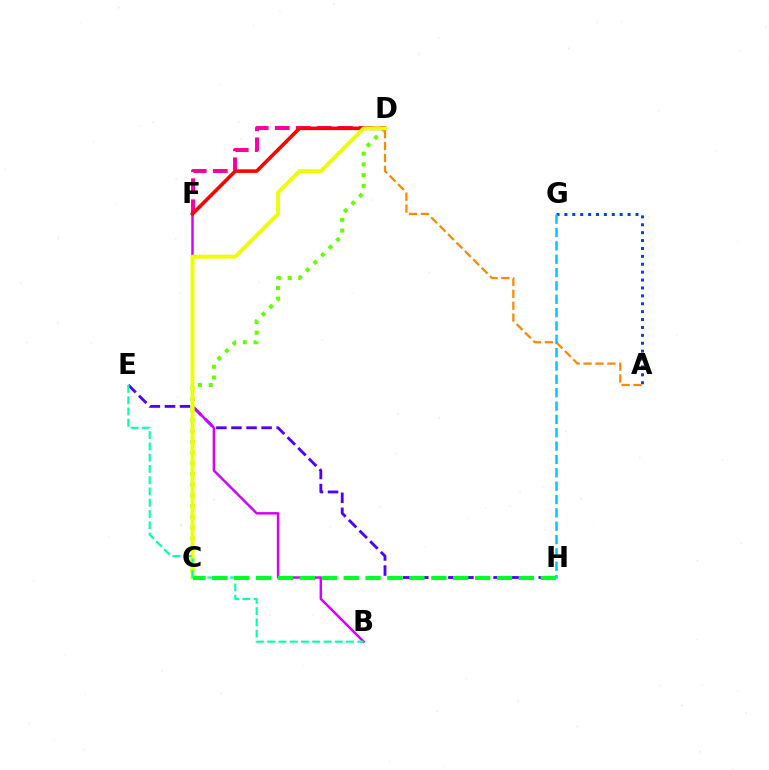{('E', 'H'): [{'color': '#4f00ff', 'line_style': 'dashed', 'thickness': 2.05}], ('B', 'F'): [{'color': '#d600ff', 'line_style': 'solid', 'thickness': 1.78}], ('A', 'G'): [{'color': '#003fff', 'line_style': 'dotted', 'thickness': 2.15}], ('C', 'D'): [{'color': '#66ff00', 'line_style': 'dotted', 'thickness': 2.91}, {'color': '#eeff00', 'line_style': 'solid', 'thickness': 2.8}], ('D', 'F'): [{'color': '#ff00a0', 'line_style': 'dashed', 'thickness': 2.85}, {'color': '#ff0000', 'line_style': 'solid', 'thickness': 2.59}], ('A', 'D'): [{'color': '#ff8800', 'line_style': 'dashed', 'thickness': 1.62}], ('B', 'E'): [{'color': '#00ffaf', 'line_style': 'dashed', 'thickness': 1.53}], ('G', 'H'): [{'color': '#00c7ff', 'line_style': 'dashed', 'thickness': 1.81}], ('C', 'H'): [{'color': '#00ff27', 'line_style': 'dashed', 'thickness': 2.98}]}